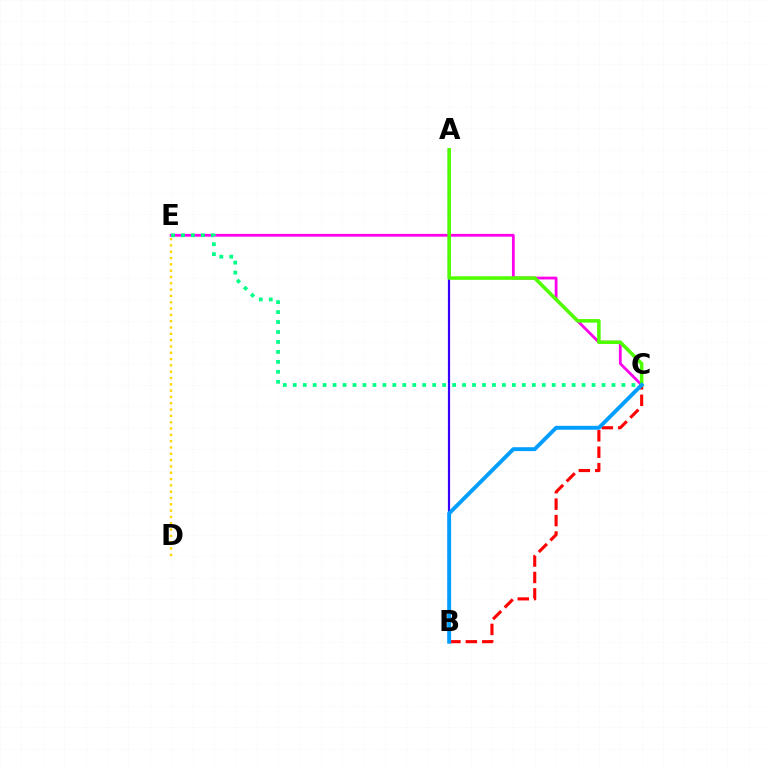{('C', 'E'): [{'color': '#ff00ed', 'line_style': 'solid', 'thickness': 2.01}, {'color': '#00ff86', 'line_style': 'dotted', 'thickness': 2.71}], ('A', 'B'): [{'color': '#3700ff', 'line_style': 'solid', 'thickness': 1.59}], ('B', 'C'): [{'color': '#ff0000', 'line_style': 'dashed', 'thickness': 2.23}, {'color': '#009eff', 'line_style': 'solid', 'thickness': 2.81}], ('D', 'E'): [{'color': '#ffd500', 'line_style': 'dotted', 'thickness': 1.72}], ('A', 'C'): [{'color': '#4fff00', 'line_style': 'solid', 'thickness': 2.55}]}